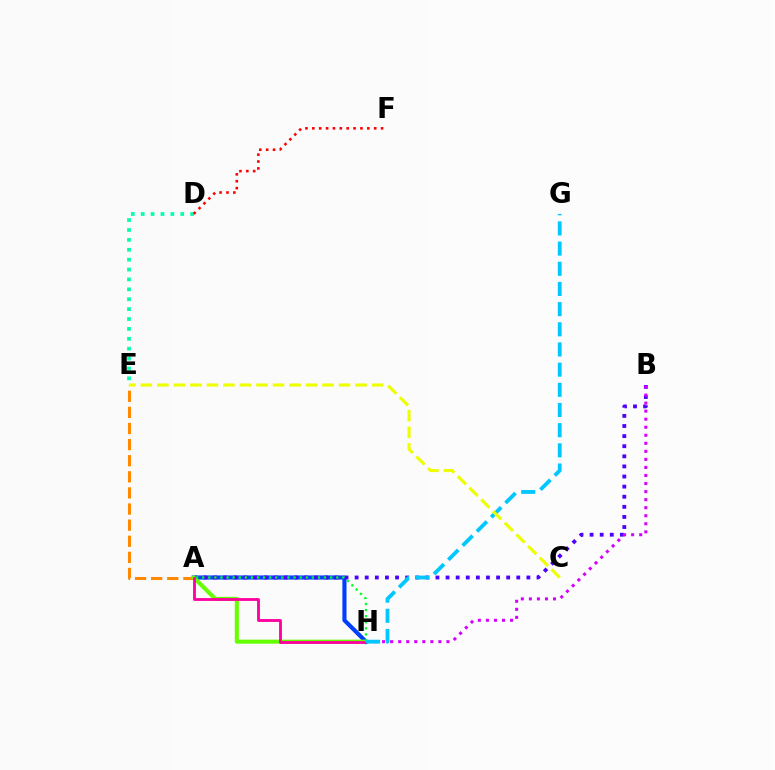{('A', 'H'): [{'color': '#003fff', 'line_style': 'solid', 'thickness': 2.97}, {'color': '#66ff00', 'line_style': 'solid', 'thickness': 2.92}, {'color': '#ff00a0', 'line_style': 'solid', 'thickness': 2.04}, {'color': '#00ff27', 'line_style': 'dotted', 'thickness': 1.65}], ('A', 'E'): [{'color': '#ff8800', 'line_style': 'dashed', 'thickness': 2.19}], ('A', 'B'): [{'color': '#4f00ff', 'line_style': 'dotted', 'thickness': 2.75}], ('D', 'E'): [{'color': '#00ffaf', 'line_style': 'dotted', 'thickness': 2.69}], ('B', 'H'): [{'color': '#d600ff', 'line_style': 'dotted', 'thickness': 2.19}], ('G', 'H'): [{'color': '#00c7ff', 'line_style': 'dashed', 'thickness': 2.74}], ('D', 'F'): [{'color': '#ff0000', 'line_style': 'dotted', 'thickness': 1.87}], ('C', 'E'): [{'color': '#eeff00', 'line_style': 'dashed', 'thickness': 2.24}]}